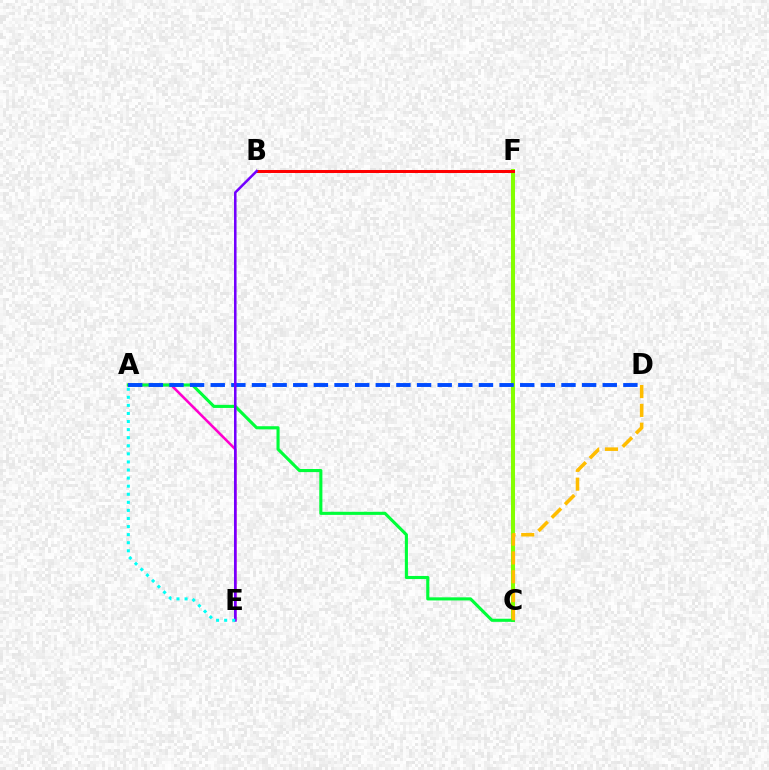{('A', 'E'): [{'color': '#ff00cf', 'line_style': 'solid', 'thickness': 1.87}, {'color': '#00fff6', 'line_style': 'dotted', 'thickness': 2.19}], ('C', 'F'): [{'color': '#84ff00', 'line_style': 'solid', 'thickness': 2.91}], ('A', 'C'): [{'color': '#00ff39', 'line_style': 'solid', 'thickness': 2.24}], ('A', 'D'): [{'color': '#004bff', 'line_style': 'dashed', 'thickness': 2.8}], ('B', 'F'): [{'color': '#ff0000', 'line_style': 'solid', 'thickness': 2.17}], ('C', 'D'): [{'color': '#ffbd00', 'line_style': 'dashed', 'thickness': 2.56}], ('B', 'E'): [{'color': '#7200ff', 'line_style': 'solid', 'thickness': 1.83}]}